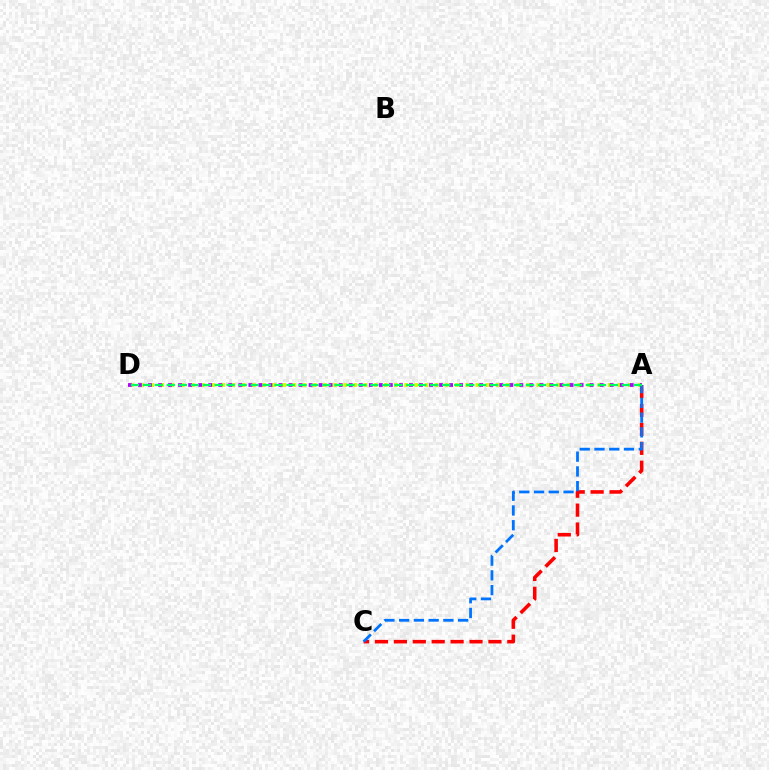{('A', 'D'): [{'color': '#d1ff00', 'line_style': 'dotted', 'thickness': 2.76}, {'color': '#b900ff', 'line_style': 'dotted', 'thickness': 2.73}, {'color': '#00ff5c', 'line_style': 'dashed', 'thickness': 1.63}], ('A', 'C'): [{'color': '#ff0000', 'line_style': 'dashed', 'thickness': 2.57}, {'color': '#0074ff', 'line_style': 'dashed', 'thickness': 2.0}]}